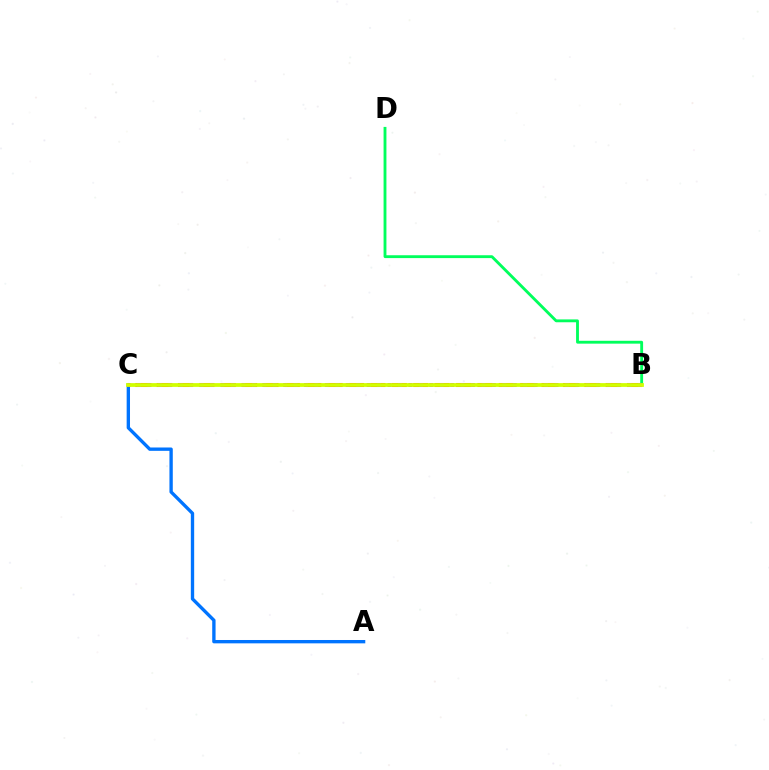{('A', 'C'): [{'color': '#0074ff', 'line_style': 'solid', 'thickness': 2.41}], ('B', 'C'): [{'color': '#ff0000', 'line_style': 'dashed', 'thickness': 2.9}, {'color': '#b900ff', 'line_style': 'dotted', 'thickness': 2.84}, {'color': '#d1ff00', 'line_style': 'solid', 'thickness': 2.72}], ('B', 'D'): [{'color': '#00ff5c', 'line_style': 'solid', 'thickness': 2.05}]}